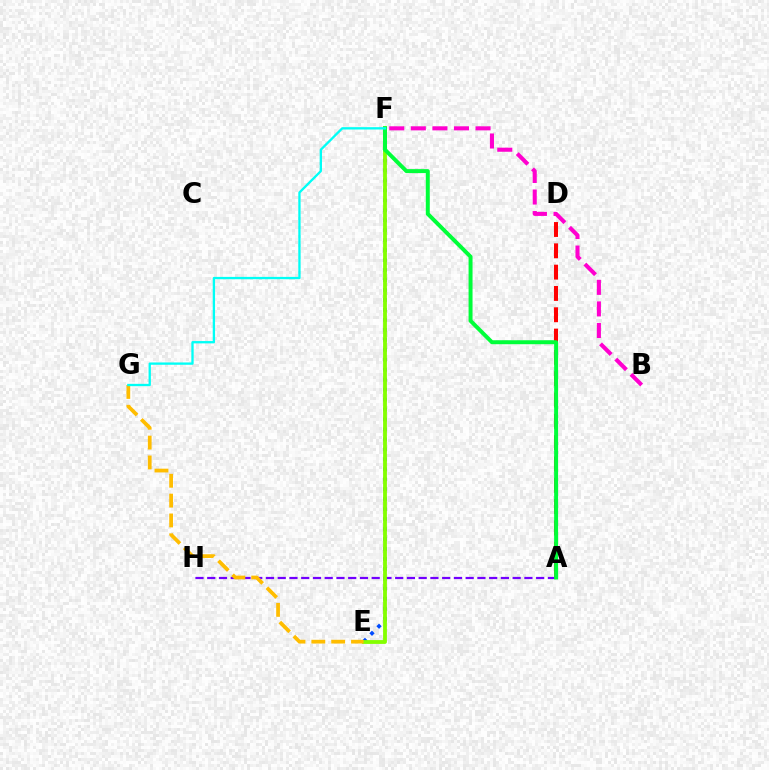{('E', 'F'): [{'color': '#004bff', 'line_style': 'dotted', 'thickness': 2.71}, {'color': '#84ff00', 'line_style': 'solid', 'thickness': 2.74}], ('A', 'D'): [{'color': '#ff0000', 'line_style': 'dashed', 'thickness': 2.9}], ('A', 'H'): [{'color': '#7200ff', 'line_style': 'dashed', 'thickness': 1.6}], ('E', 'G'): [{'color': '#ffbd00', 'line_style': 'dashed', 'thickness': 2.7}], ('A', 'F'): [{'color': '#00ff39', 'line_style': 'solid', 'thickness': 2.85}], ('F', 'G'): [{'color': '#00fff6', 'line_style': 'solid', 'thickness': 1.67}], ('B', 'F'): [{'color': '#ff00cf', 'line_style': 'dashed', 'thickness': 2.93}]}